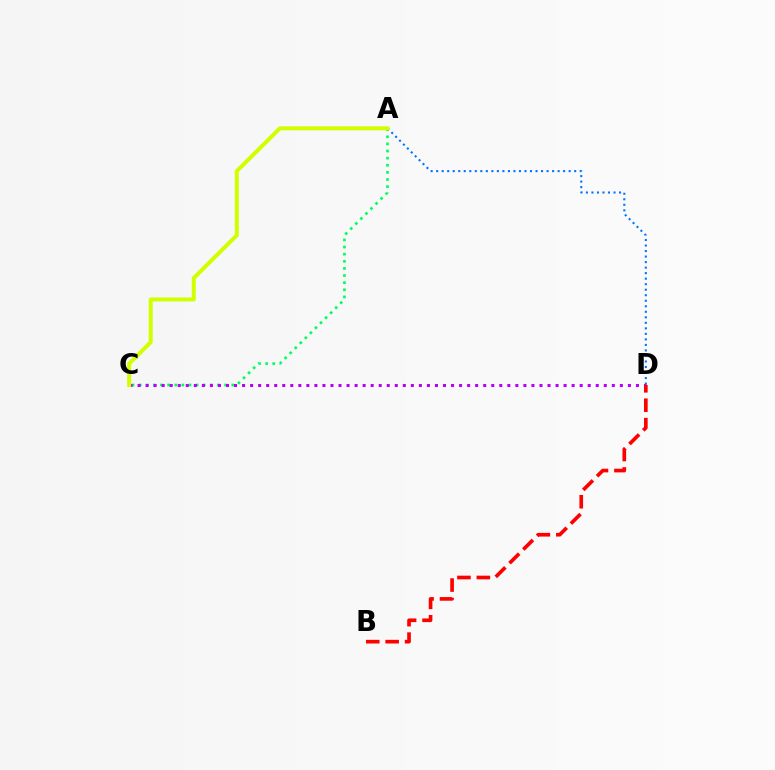{('A', 'C'): [{'color': '#00ff5c', 'line_style': 'dotted', 'thickness': 1.93}, {'color': '#d1ff00', 'line_style': 'solid', 'thickness': 2.88}], ('A', 'D'): [{'color': '#0074ff', 'line_style': 'dotted', 'thickness': 1.5}], ('C', 'D'): [{'color': '#b900ff', 'line_style': 'dotted', 'thickness': 2.18}], ('B', 'D'): [{'color': '#ff0000', 'line_style': 'dashed', 'thickness': 2.64}]}